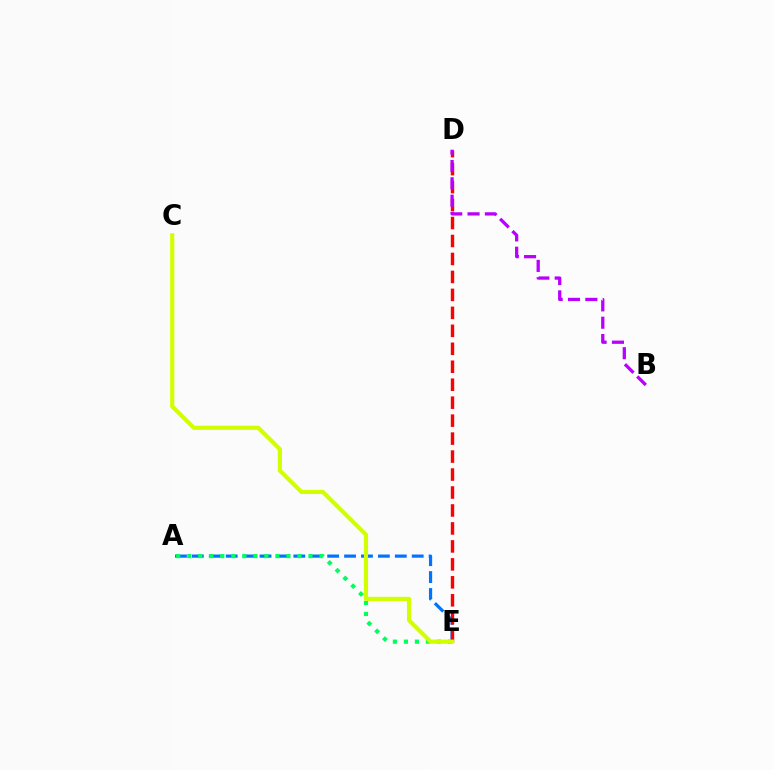{('A', 'E'): [{'color': '#0074ff', 'line_style': 'dashed', 'thickness': 2.3}, {'color': '#00ff5c', 'line_style': 'dotted', 'thickness': 2.99}], ('D', 'E'): [{'color': '#ff0000', 'line_style': 'dashed', 'thickness': 2.44}], ('B', 'D'): [{'color': '#b900ff', 'line_style': 'dashed', 'thickness': 2.36}], ('C', 'E'): [{'color': '#d1ff00', 'line_style': 'solid', 'thickness': 2.99}]}